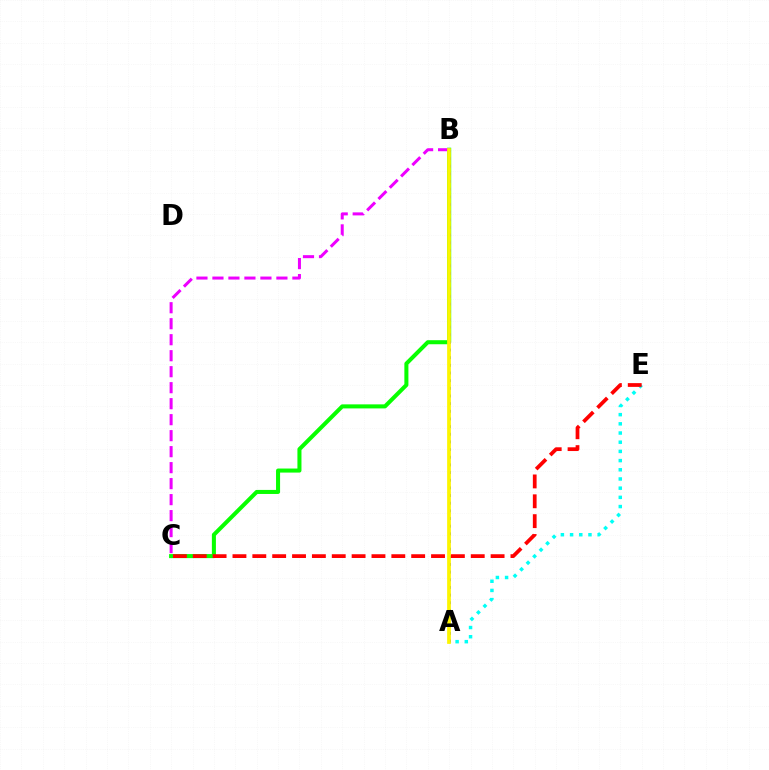{('A', 'E'): [{'color': '#00fff6', 'line_style': 'dotted', 'thickness': 2.5}], ('B', 'C'): [{'color': '#08ff00', 'line_style': 'solid', 'thickness': 2.91}, {'color': '#ee00ff', 'line_style': 'dashed', 'thickness': 2.17}], ('A', 'B'): [{'color': '#0010ff', 'line_style': 'dotted', 'thickness': 2.08}, {'color': '#fcf500', 'line_style': 'solid', 'thickness': 2.69}], ('C', 'E'): [{'color': '#ff0000', 'line_style': 'dashed', 'thickness': 2.7}]}